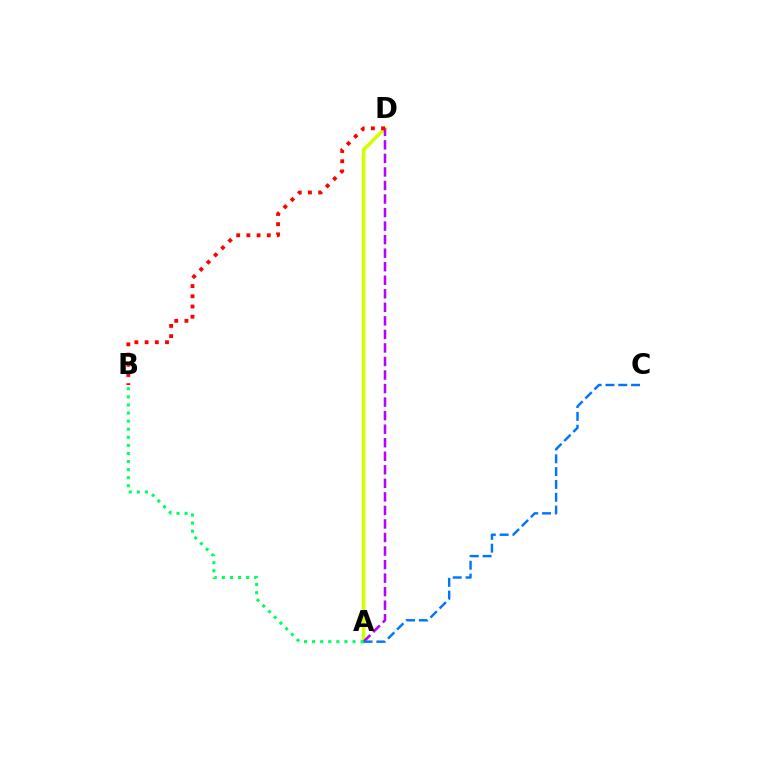{('A', 'D'): [{'color': '#d1ff00', 'line_style': 'solid', 'thickness': 2.6}, {'color': '#b900ff', 'line_style': 'dashed', 'thickness': 1.84}], ('A', 'B'): [{'color': '#00ff5c', 'line_style': 'dotted', 'thickness': 2.2}], ('A', 'C'): [{'color': '#0074ff', 'line_style': 'dashed', 'thickness': 1.74}], ('B', 'D'): [{'color': '#ff0000', 'line_style': 'dotted', 'thickness': 2.77}]}